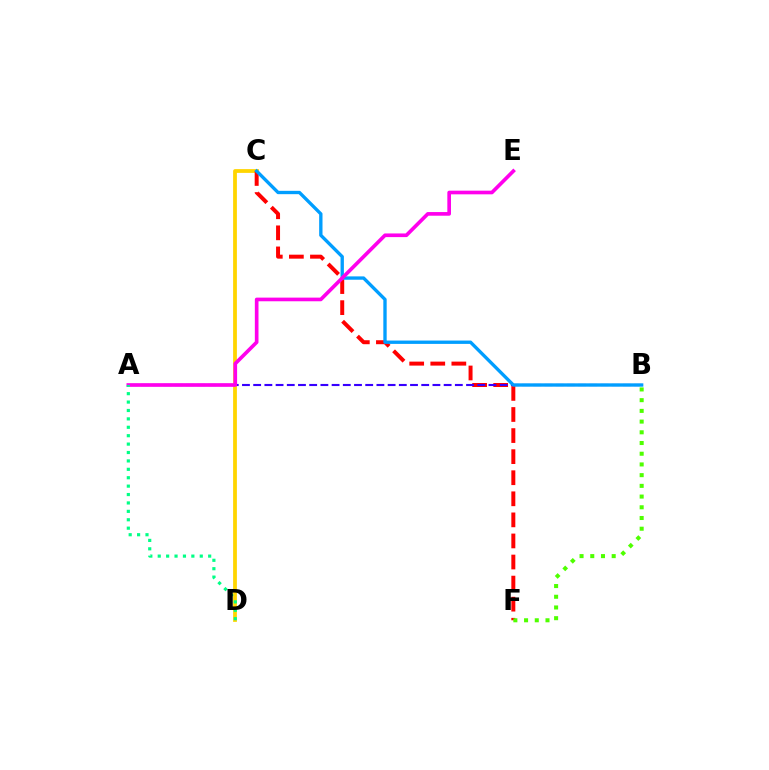{('C', 'D'): [{'color': '#ffd500', 'line_style': 'solid', 'thickness': 2.72}], ('C', 'F'): [{'color': '#ff0000', 'line_style': 'dashed', 'thickness': 2.86}], ('A', 'B'): [{'color': '#3700ff', 'line_style': 'dashed', 'thickness': 1.52}], ('B', 'C'): [{'color': '#009eff', 'line_style': 'solid', 'thickness': 2.41}], ('B', 'F'): [{'color': '#4fff00', 'line_style': 'dotted', 'thickness': 2.91}], ('A', 'E'): [{'color': '#ff00ed', 'line_style': 'solid', 'thickness': 2.63}], ('A', 'D'): [{'color': '#00ff86', 'line_style': 'dotted', 'thickness': 2.28}]}